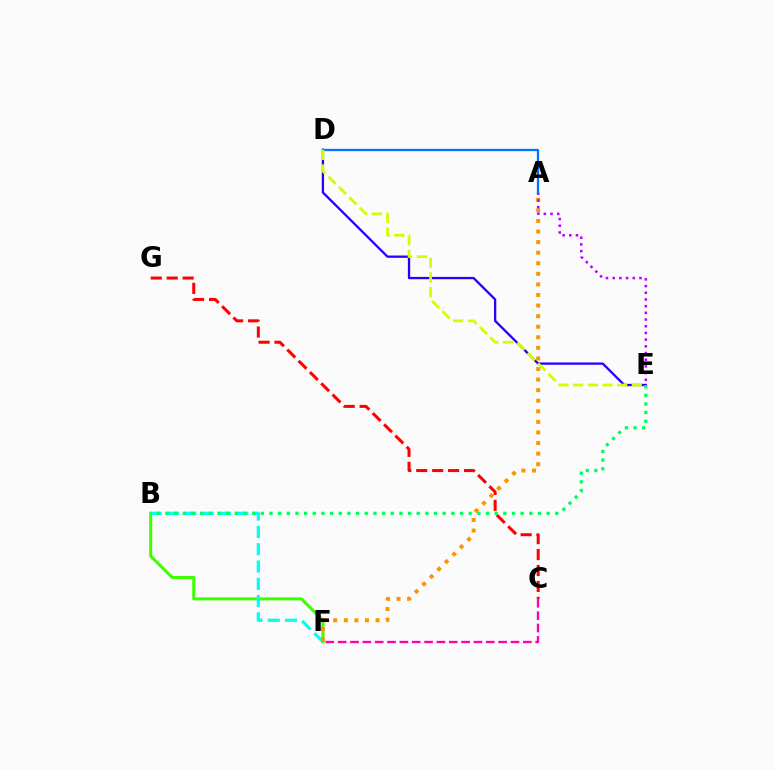{('D', 'E'): [{'color': '#2500ff', 'line_style': 'solid', 'thickness': 1.65}, {'color': '#d1ff00', 'line_style': 'dashed', 'thickness': 1.99}], ('C', 'F'): [{'color': '#ff00ac', 'line_style': 'dashed', 'thickness': 1.68}], ('B', 'F'): [{'color': '#3dff00', 'line_style': 'solid', 'thickness': 2.17}, {'color': '#00fff6', 'line_style': 'dashed', 'thickness': 2.35}], ('A', 'F'): [{'color': '#ff9400', 'line_style': 'dotted', 'thickness': 2.87}], ('A', 'E'): [{'color': '#b900ff', 'line_style': 'dotted', 'thickness': 1.82}], ('C', 'G'): [{'color': '#ff0000', 'line_style': 'dashed', 'thickness': 2.17}], ('A', 'D'): [{'color': '#0074ff', 'line_style': 'solid', 'thickness': 1.65}], ('B', 'E'): [{'color': '#00ff5c', 'line_style': 'dotted', 'thickness': 2.35}]}